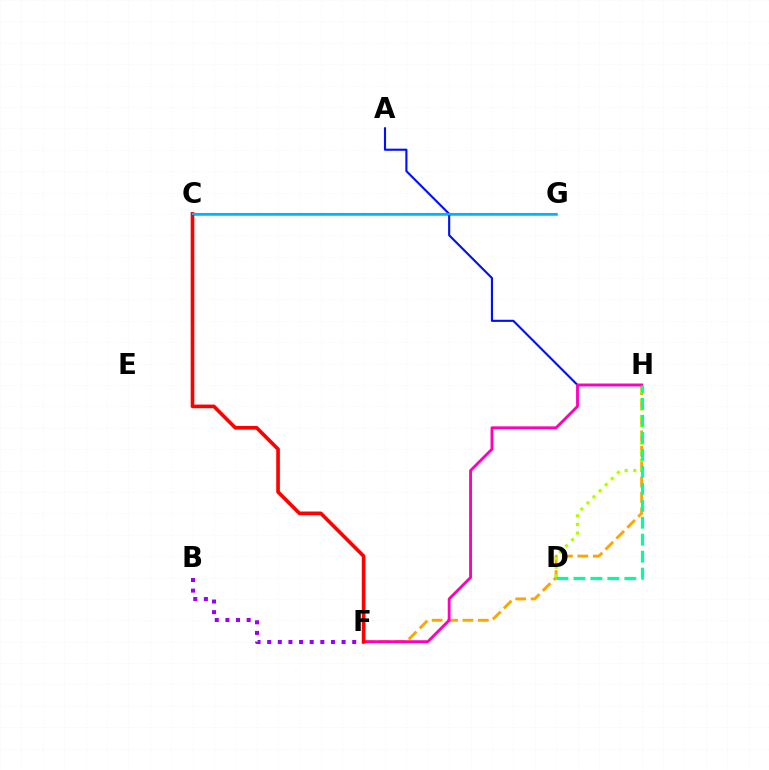{('B', 'F'): [{'color': '#9b00ff', 'line_style': 'dotted', 'thickness': 2.89}], ('F', 'H'): [{'color': '#ffa500', 'line_style': 'dashed', 'thickness': 2.09}, {'color': '#ff00bd', 'line_style': 'solid', 'thickness': 2.05}], ('C', 'G'): [{'color': '#08ff00', 'line_style': 'solid', 'thickness': 1.95}, {'color': '#00b5ff', 'line_style': 'solid', 'thickness': 1.52}], ('A', 'H'): [{'color': '#0010ff', 'line_style': 'solid', 'thickness': 1.53}], ('D', 'H'): [{'color': '#b3ff00', 'line_style': 'dotted', 'thickness': 2.34}, {'color': '#00ff9d', 'line_style': 'dashed', 'thickness': 2.31}], ('C', 'F'): [{'color': '#ff0000', 'line_style': 'solid', 'thickness': 2.62}]}